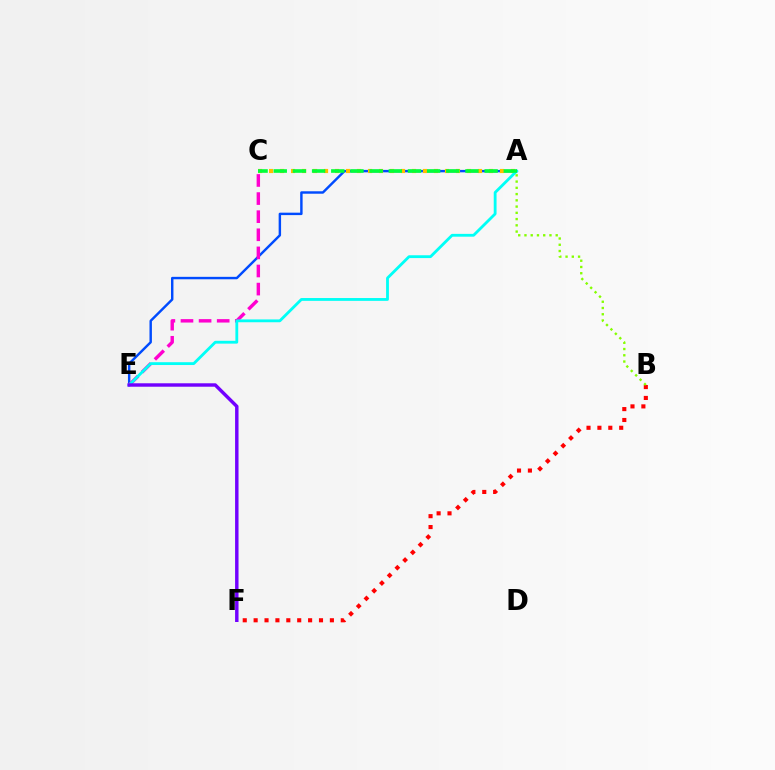{('A', 'E'): [{'color': '#004bff', 'line_style': 'solid', 'thickness': 1.75}, {'color': '#00fff6', 'line_style': 'solid', 'thickness': 2.03}], ('A', 'C'): [{'color': '#ffbd00', 'line_style': 'dotted', 'thickness': 2.99}, {'color': '#00ff39', 'line_style': 'dashed', 'thickness': 2.6}], ('C', 'E'): [{'color': '#ff00cf', 'line_style': 'dashed', 'thickness': 2.46}], ('B', 'F'): [{'color': '#ff0000', 'line_style': 'dotted', 'thickness': 2.96}], ('A', 'B'): [{'color': '#84ff00', 'line_style': 'dotted', 'thickness': 1.7}], ('E', 'F'): [{'color': '#7200ff', 'line_style': 'solid', 'thickness': 2.48}]}